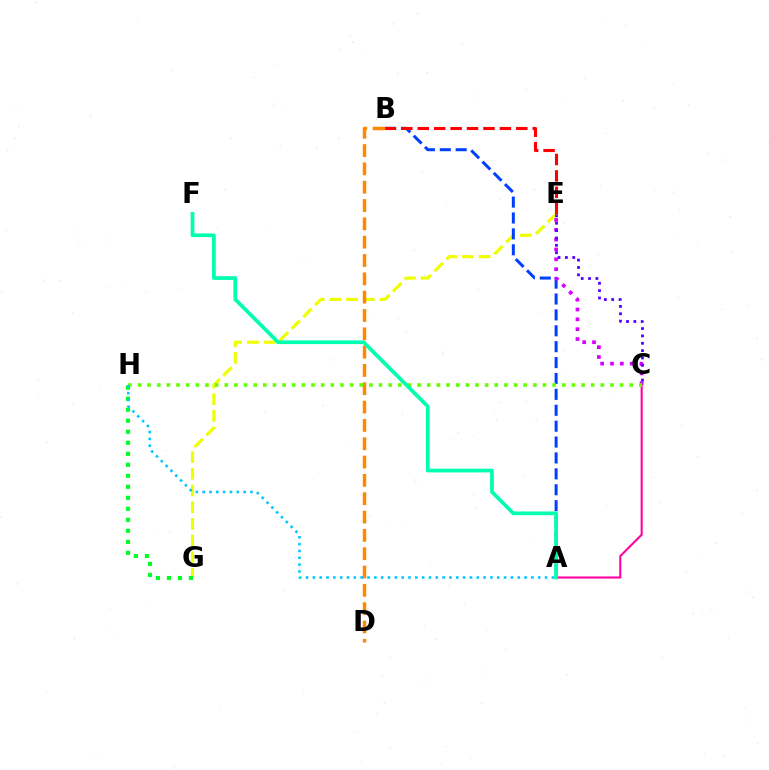{('E', 'G'): [{'color': '#eeff00', 'line_style': 'dashed', 'thickness': 2.27}], ('A', 'B'): [{'color': '#003fff', 'line_style': 'dashed', 'thickness': 2.16}], ('C', 'E'): [{'color': '#d600ff', 'line_style': 'dotted', 'thickness': 2.67}, {'color': '#4f00ff', 'line_style': 'dotted', 'thickness': 2.0}], ('A', 'C'): [{'color': '#ff00a0', 'line_style': 'solid', 'thickness': 1.51}], ('B', 'D'): [{'color': '#ff8800', 'line_style': 'dashed', 'thickness': 2.49}], ('G', 'H'): [{'color': '#00ff27', 'line_style': 'dotted', 'thickness': 2.99}], ('C', 'H'): [{'color': '#66ff00', 'line_style': 'dotted', 'thickness': 2.62}], ('B', 'E'): [{'color': '#ff0000', 'line_style': 'dashed', 'thickness': 2.23}], ('A', 'H'): [{'color': '#00c7ff', 'line_style': 'dotted', 'thickness': 1.86}], ('A', 'F'): [{'color': '#00ffaf', 'line_style': 'solid', 'thickness': 2.67}]}